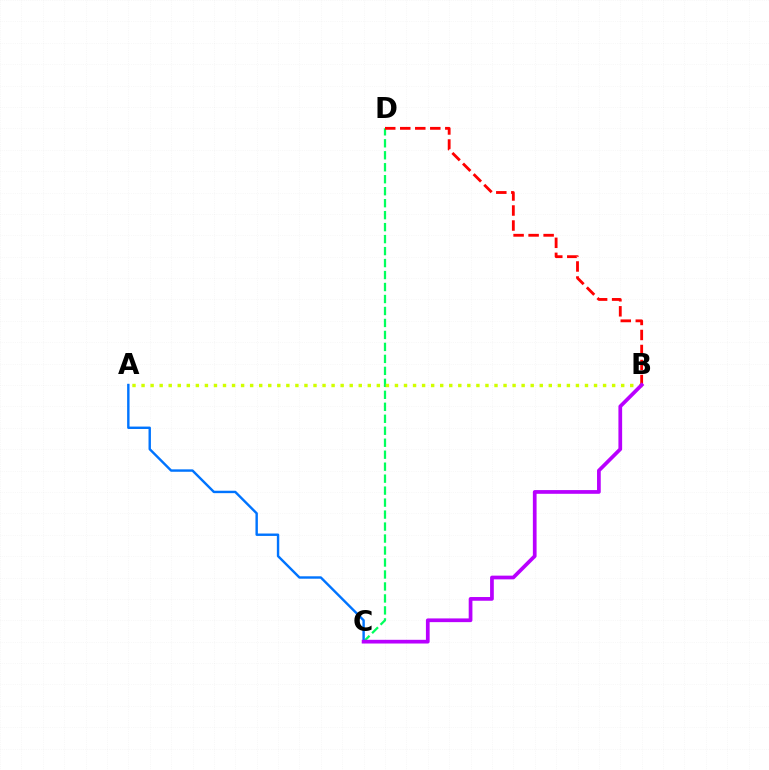{('C', 'D'): [{'color': '#00ff5c', 'line_style': 'dashed', 'thickness': 1.63}], ('A', 'B'): [{'color': '#d1ff00', 'line_style': 'dotted', 'thickness': 2.46}], ('B', 'D'): [{'color': '#ff0000', 'line_style': 'dashed', 'thickness': 2.04}], ('A', 'C'): [{'color': '#0074ff', 'line_style': 'solid', 'thickness': 1.74}], ('B', 'C'): [{'color': '#b900ff', 'line_style': 'solid', 'thickness': 2.68}]}